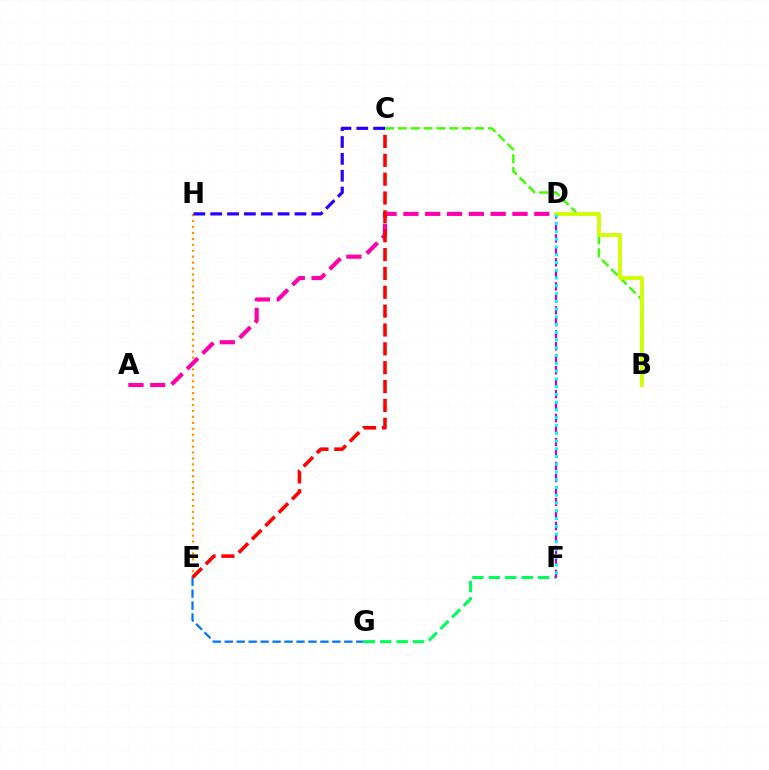{('F', 'G'): [{'color': '#00ff5c', 'line_style': 'dashed', 'thickness': 2.23}], ('E', 'H'): [{'color': '#ff9400', 'line_style': 'dotted', 'thickness': 1.61}], ('D', 'F'): [{'color': '#b900ff', 'line_style': 'dashed', 'thickness': 1.63}, {'color': '#00fff6', 'line_style': 'dotted', 'thickness': 2.11}], ('E', 'G'): [{'color': '#0074ff', 'line_style': 'dashed', 'thickness': 1.62}], ('A', 'D'): [{'color': '#ff00ac', 'line_style': 'dashed', 'thickness': 2.96}], ('C', 'E'): [{'color': '#ff0000', 'line_style': 'dashed', 'thickness': 2.56}], ('C', 'H'): [{'color': '#2500ff', 'line_style': 'dashed', 'thickness': 2.29}], ('B', 'C'): [{'color': '#3dff00', 'line_style': 'dashed', 'thickness': 1.75}], ('B', 'D'): [{'color': '#d1ff00', 'line_style': 'solid', 'thickness': 2.76}]}